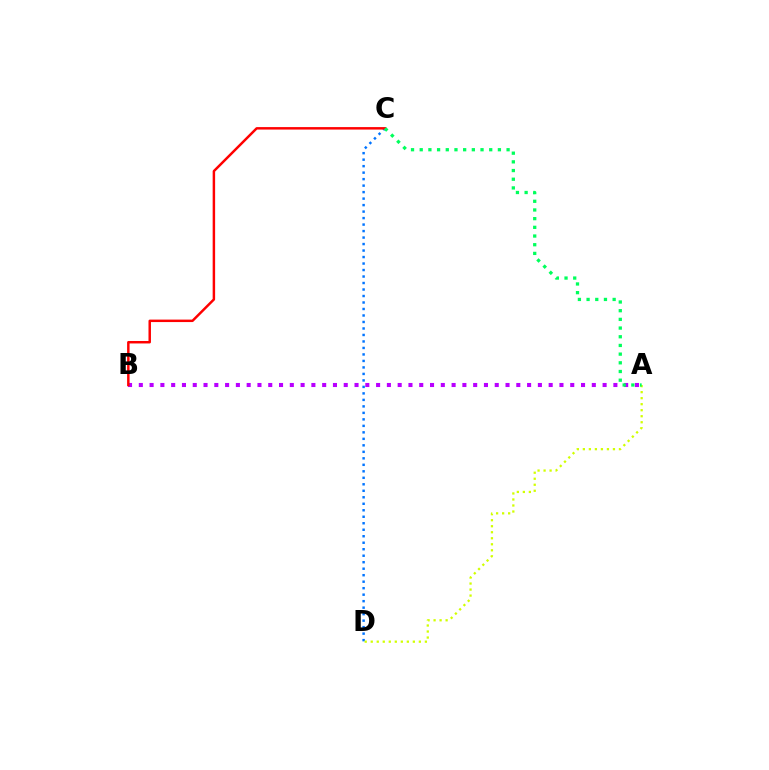{('C', 'D'): [{'color': '#0074ff', 'line_style': 'dotted', 'thickness': 1.76}], ('A', 'D'): [{'color': '#d1ff00', 'line_style': 'dotted', 'thickness': 1.63}], ('A', 'B'): [{'color': '#b900ff', 'line_style': 'dotted', 'thickness': 2.93}], ('B', 'C'): [{'color': '#ff0000', 'line_style': 'solid', 'thickness': 1.78}], ('A', 'C'): [{'color': '#00ff5c', 'line_style': 'dotted', 'thickness': 2.36}]}